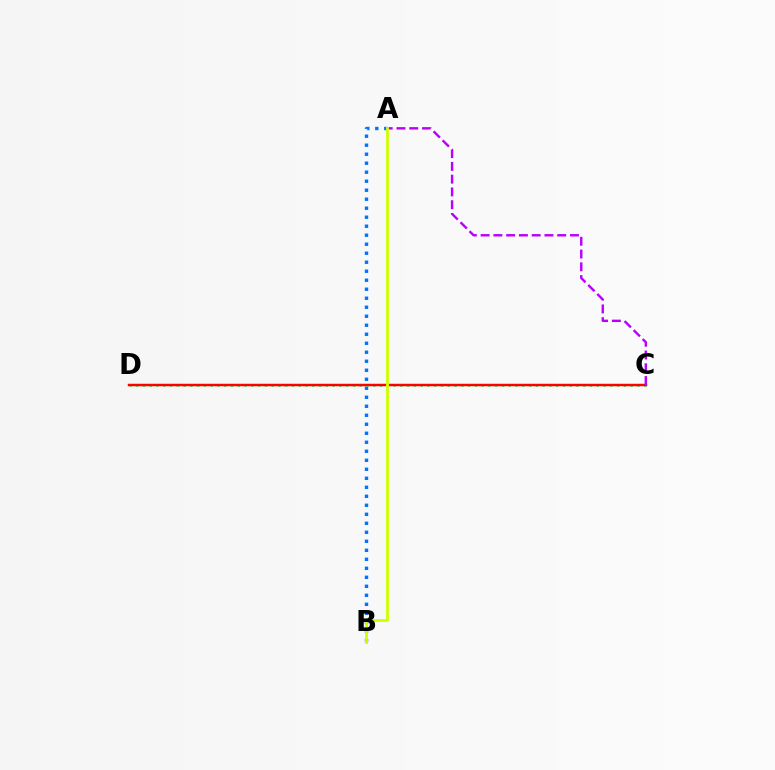{('A', 'B'): [{'color': '#0074ff', 'line_style': 'dotted', 'thickness': 2.45}, {'color': '#d1ff00', 'line_style': 'solid', 'thickness': 2.05}], ('C', 'D'): [{'color': '#00ff5c', 'line_style': 'dotted', 'thickness': 1.84}, {'color': '#ff0000', 'line_style': 'solid', 'thickness': 1.8}], ('A', 'C'): [{'color': '#b900ff', 'line_style': 'dashed', 'thickness': 1.73}]}